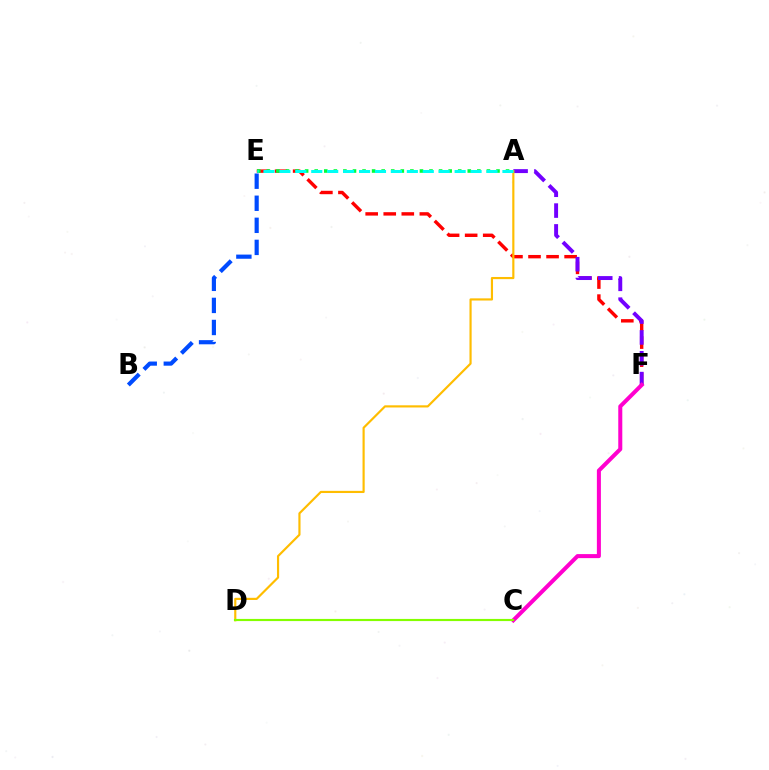{('E', 'F'): [{'color': '#ff0000', 'line_style': 'dashed', 'thickness': 2.45}], ('A', 'F'): [{'color': '#7200ff', 'line_style': 'dashed', 'thickness': 2.83}], ('A', 'E'): [{'color': '#00ff39', 'line_style': 'dotted', 'thickness': 2.6}, {'color': '#00fff6', 'line_style': 'dashed', 'thickness': 2.16}], ('C', 'F'): [{'color': '#ff00cf', 'line_style': 'solid', 'thickness': 2.9}], ('A', 'D'): [{'color': '#ffbd00', 'line_style': 'solid', 'thickness': 1.56}], ('B', 'E'): [{'color': '#004bff', 'line_style': 'dashed', 'thickness': 3.0}], ('C', 'D'): [{'color': '#84ff00', 'line_style': 'solid', 'thickness': 1.55}]}